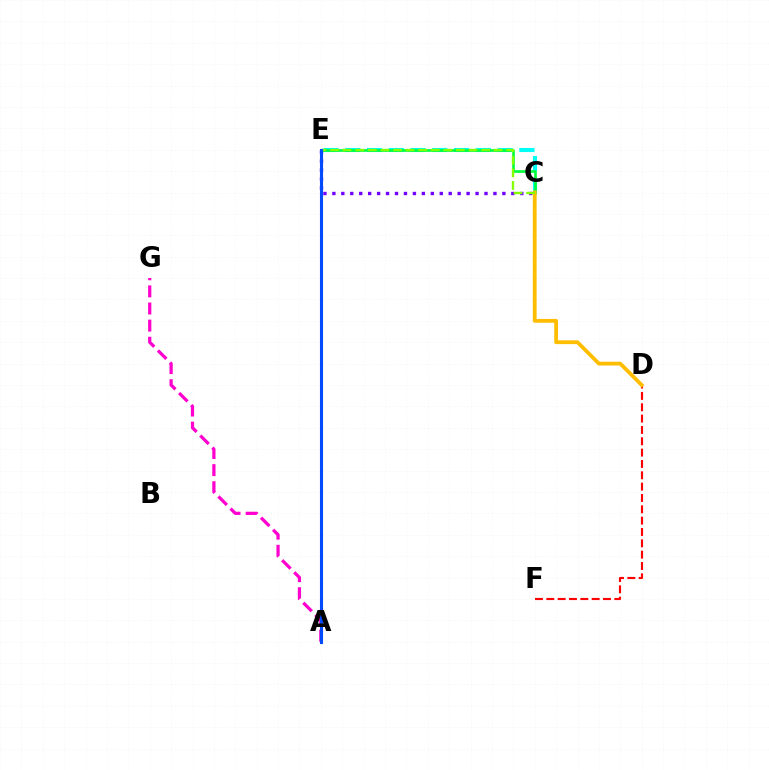{('C', 'E'): [{'color': '#00fff6', 'line_style': 'dashed', 'thickness': 2.96}, {'color': '#7200ff', 'line_style': 'dotted', 'thickness': 2.43}, {'color': '#00ff39', 'line_style': 'solid', 'thickness': 1.9}, {'color': '#84ff00', 'line_style': 'dashed', 'thickness': 1.71}], ('D', 'F'): [{'color': '#ff0000', 'line_style': 'dashed', 'thickness': 1.54}], ('C', 'D'): [{'color': '#ffbd00', 'line_style': 'solid', 'thickness': 2.73}], ('A', 'G'): [{'color': '#ff00cf', 'line_style': 'dashed', 'thickness': 2.32}], ('A', 'E'): [{'color': '#004bff', 'line_style': 'solid', 'thickness': 2.23}]}